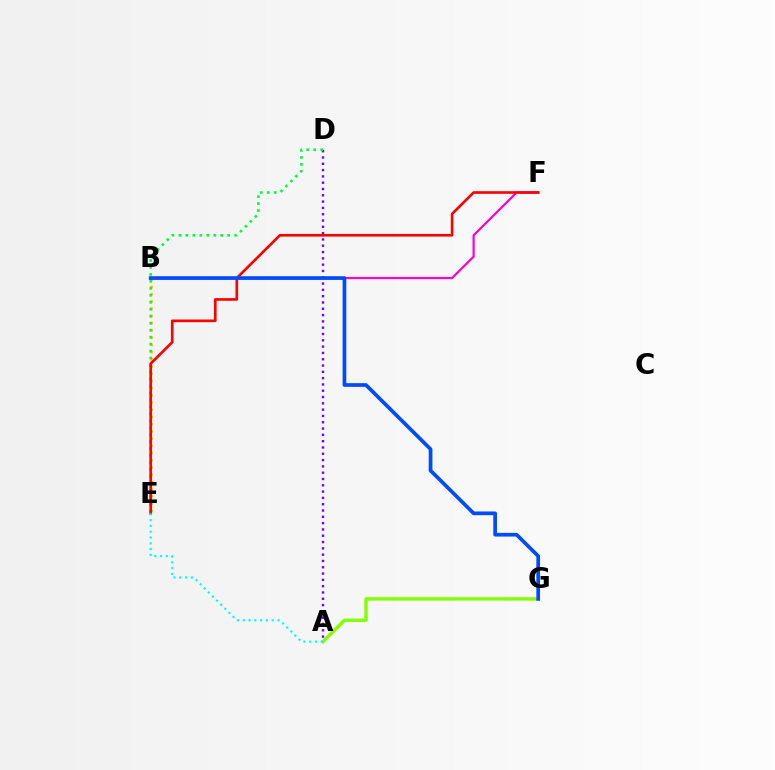{('A', 'D'): [{'color': '#7200ff', 'line_style': 'dotted', 'thickness': 1.71}], ('B', 'F'): [{'color': '#ff00cf', 'line_style': 'solid', 'thickness': 1.58}], ('B', 'E'): [{'color': '#ffbd00', 'line_style': 'dotted', 'thickness': 1.96}], ('D', 'E'): [{'color': '#00ff39', 'line_style': 'dotted', 'thickness': 1.89}], ('A', 'G'): [{'color': '#84ff00', 'line_style': 'solid', 'thickness': 2.46}], ('E', 'F'): [{'color': '#ff0000', 'line_style': 'solid', 'thickness': 1.9}], ('B', 'G'): [{'color': '#004bff', 'line_style': 'solid', 'thickness': 2.66}], ('A', 'E'): [{'color': '#00fff6', 'line_style': 'dotted', 'thickness': 1.57}]}